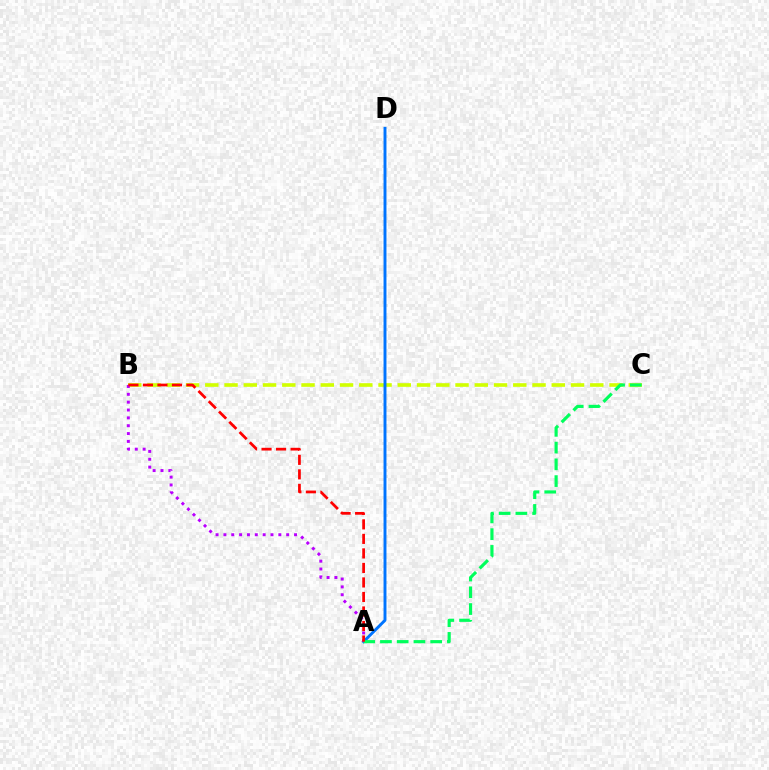{('B', 'C'): [{'color': '#d1ff00', 'line_style': 'dashed', 'thickness': 2.61}], ('A', 'D'): [{'color': '#0074ff', 'line_style': 'solid', 'thickness': 2.1}], ('A', 'B'): [{'color': '#b900ff', 'line_style': 'dotted', 'thickness': 2.13}, {'color': '#ff0000', 'line_style': 'dashed', 'thickness': 1.97}], ('A', 'C'): [{'color': '#00ff5c', 'line_style': 'dashed', 'thickness': 2.28}]}